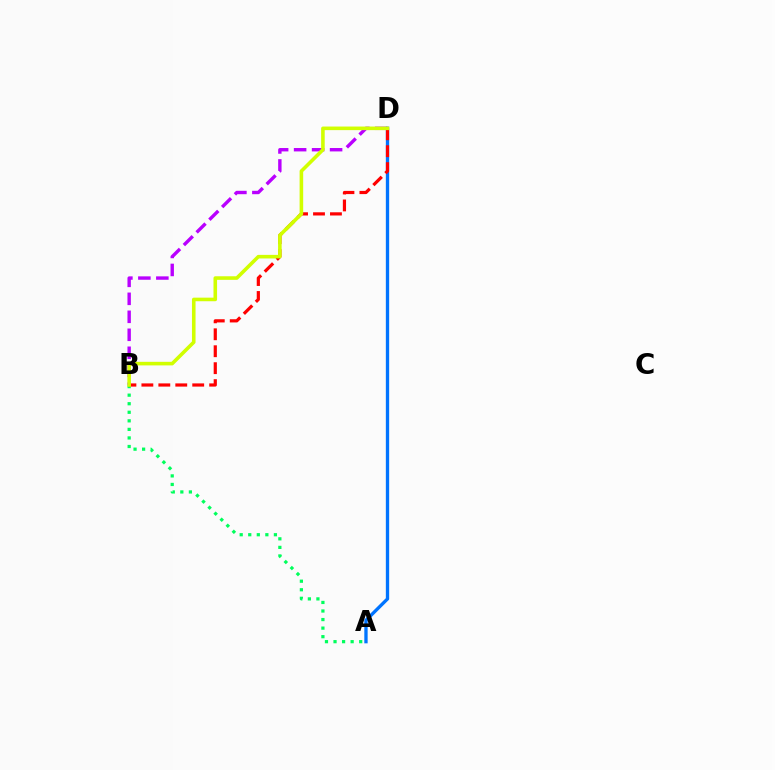{('B', 'D'): [{'color': '#b900ff', 'line_style': 'dashed', 'thickness': 2.44}, {'color': '#ff0000', 'line_style': 'dashed', 'thickness': 2.3}, {'color': '#d1ff00', 'line_style': 'solid', 'thickness': 2.58}], ('A', 'B'): [{'color': '#00ff5c', 'line_style': 'dotted', 'thickness': 2.32}], ('A', 'D'): [{'color': '#0074ff', 'line_style': 'solid', 'thickness': 2.39}]}